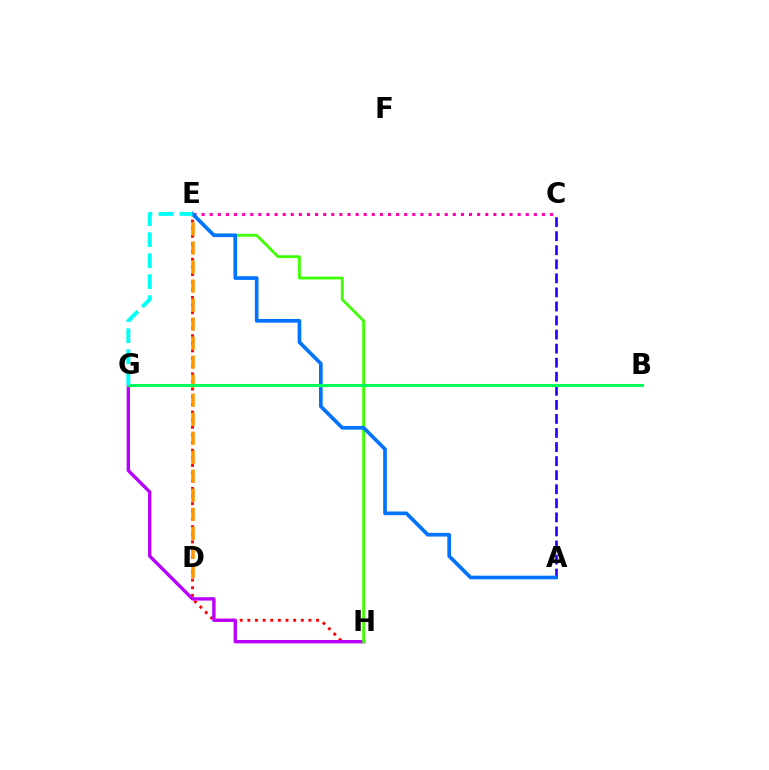{('E', 'H'): [{'color': '#ff0000', 'line_style': 'dotted', 'thickness': 2.08}, {'color': '#3dff00', 'line_style': 'solid', 'thickness': 1.99}], ('B', 'G'): [{'color': '#d1ff00', 'line_style': 'dashed', 'thickness': 2.19}, {'color': '#00ff5c', 'line_style': 'solid', 'thickness': 2.19}], ('D', 'E'): [{'color': '#ff9400', 'line_style': 'dashed', 'thickness': 2.58}], ('C', 'E'): [{'color': '#ff00ac', 'line_style': 'dotted', 'thickness': 2.2}], ('G', 'H'): [{'color': '#b900ff', 'line_style': 'solid', 'thickness': 2.42}], ('A', 'C'): [{'color': '#2500ff', 'line_style': 'dashed', 'thickness': 1.91}], ('A', 'E'): [{'color': '#0074ff', 'line_style': 'solid', 'thickness': 2.64}], ('E', 'G'): [{'color': '#00fff6', 'line_style': 'dashed', 'thickness': 2.85}]}